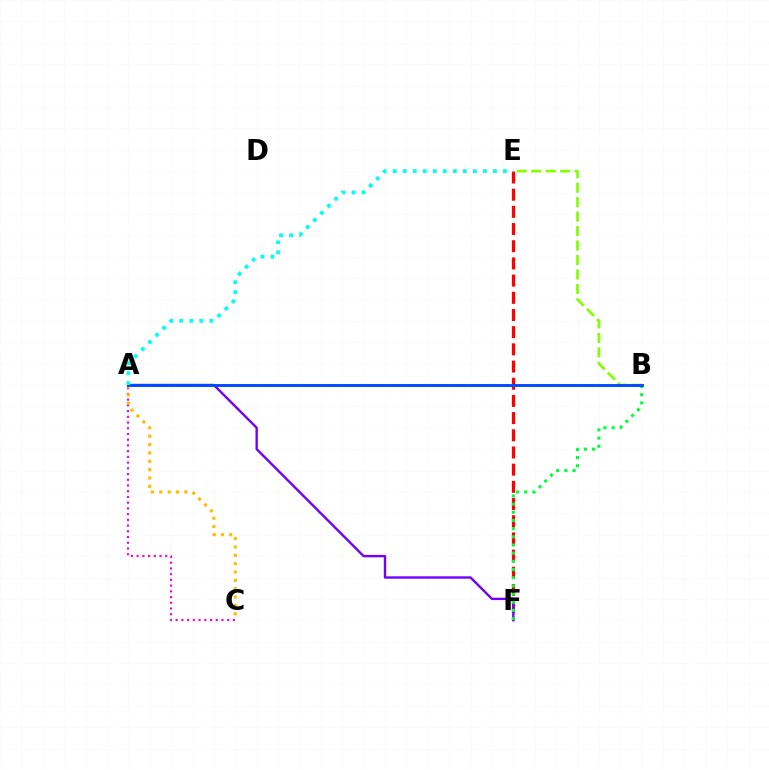{('A', 'C'): [{'color': '#ff00cf', 'line_style': 'dotted', 'thickness': 1.56}, {'color': '#ffbd00', 'line_style': 'dotted', 'thickness': 2.27}], ('E', 'F'): [{'color': '#ff0000', 'line_style': 'dashed', 'thickness': 2.33}], ('B', 'E'): [{'color': '#84ff00', 'line_style': 'dashed', 'thickness': 1.96}], ('A', 'F'): [{'color': '#7200ff', 'line_style': 'solid', 'thickness': 1.72}], ('B', 'F'): [{'color': '#00ff39', 'line_style': 'dotted', 'thickness': 2.22}], ('A', 'B'): [{'color': '#004bff', 'line_style': 'solid', 'thickness': 2.1}], ('A', 'E'): [{'color': '#00fff6', 'line_style': 'dotted', 'thickness': 2.72}]}